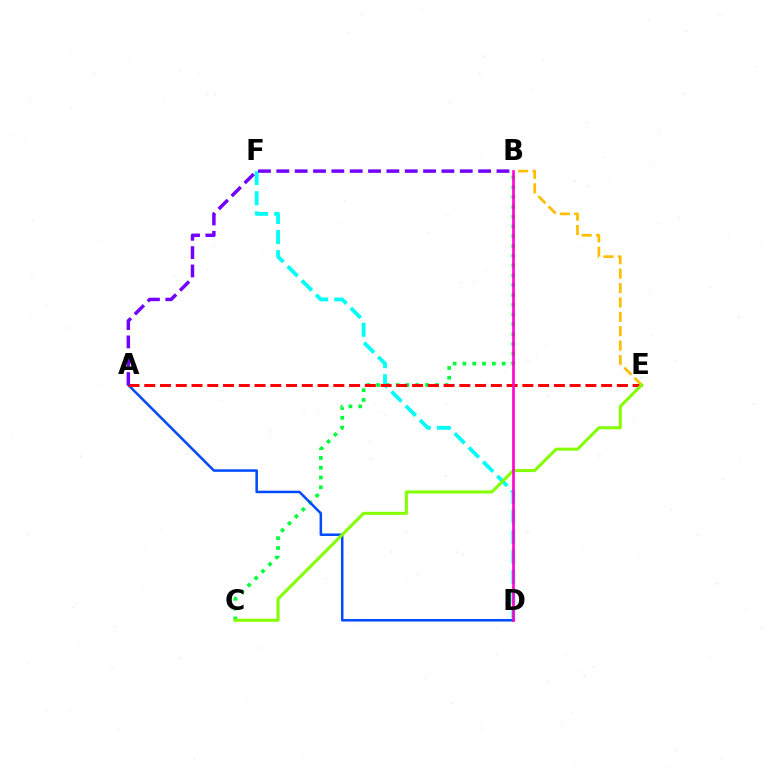{('B', 'C'): [{'color': '#00ff39', 'line_style': 'dotted', 'thickness': 2.66}], ('D', 'F'): [{'color': '#00fff6', 'line_style': 'dashed', 'thickness': 2.73}], ('A', 'D'): [{'color': '#004bff', 'line_style': 'solid', 'thickness': 1.81}], ('A', 'E'): [{'color': '#ff0000', 'line_style': 'dashed', 'thickness': 2.14}], ('B', 'E'): [{'color': '#ffbd00', 'line_style': 'dashed', 'thickness': 1.96}], ('C', 'E'): [{'color': '#84ff00', 'line_style': 'solid', 'thickness': 2.2}], ('B', 'D'): [{'color': '#ff00cf', 'line_style': 'solid', 'thickness': 1.9}], ('A', 'B'): [{'color': '#7200ff', 'line_style': 'dashed', 'thickness': 2.49}]}